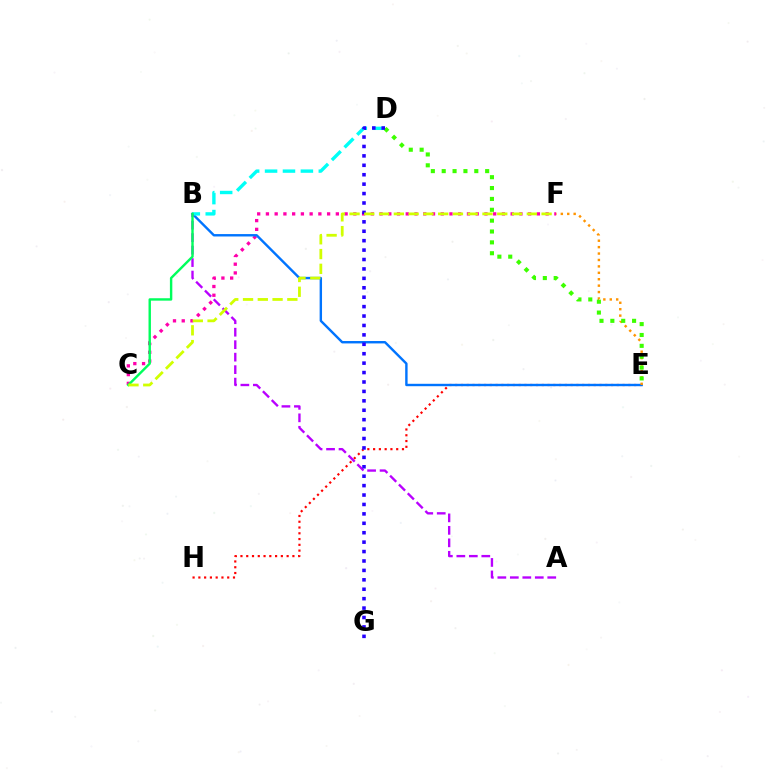{('E', 'H'): [{'color': '#ff0000', 'line_style': 'dotted', 'thickness': 1.57}], ('C', 'F'): [{'color': '#ff00ac', 'line_style': 'dotted', 'thickness': 2.37}, {'color': '#d1ff00', 'line_style': 'dashed', 'thickness': 2.01}], ('B', 'E'): [{'color': '#0074ff', 'line_style': 'solid', 'thickness': 1.73}], ('B', 'D'): [{'color': '#00fff6', 'line_style': 'dashed', 'thickness': 2.43}], ('A', 'B'): [{'color': '#b900ff', 'line_style': 'dashed', 'thickness': 1.7}], ('E', 'F'): [{'color': '#ff9400', 'line_style': 'dotted', 'thickness': 1.74}], ('D', 'E'): [{'color': '#3dff00', 'line_style': 'dotted', 'thickness': 2.95}], ('D', 'G'): [{'color': '#2500ff', 'line_style': 'dotted', 'thickness': 2.56}], ('B', 'C'): [{'color': '#00ff5c', 'line_style': 'solid', 'thickness': 1.74}]}